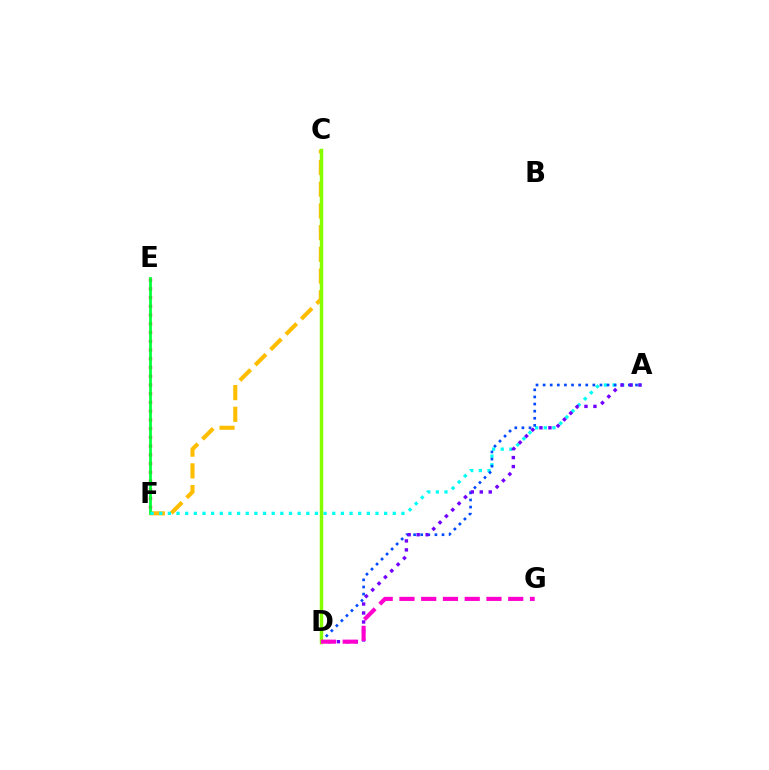{('E', 'F'): [{'color': '#ff0000', 'line_style': 'dotted', 'thickness': 2.37}, {'color': '#00ff39', 'line_style': 'solid', 'thickness': 1.99}], ('C', 'F'): [{'color': '#ffbd00', 'line_style': 'dashed', 'thickness': 2.95}], ('A', 'F'): [{'color': '#00fff6', 'line_style': 'dotted', 'thickness': 2.35}], ('A', 'D'): [{'color': '#004bff', 'line_style': 'dotted', 'thickness': 1.93}, {'color': '#7200ff', 'line_style': 'dotted', 'thickness': 2.44}], ('C', 'D'): [{'color': '#84ff00', 'line_style': 'solid', 'thickness': 2.48}], ('D', 'G'): [{'color': '#ff00cf', 'line_style': 'dashed', 'thickness': 2.96}]}